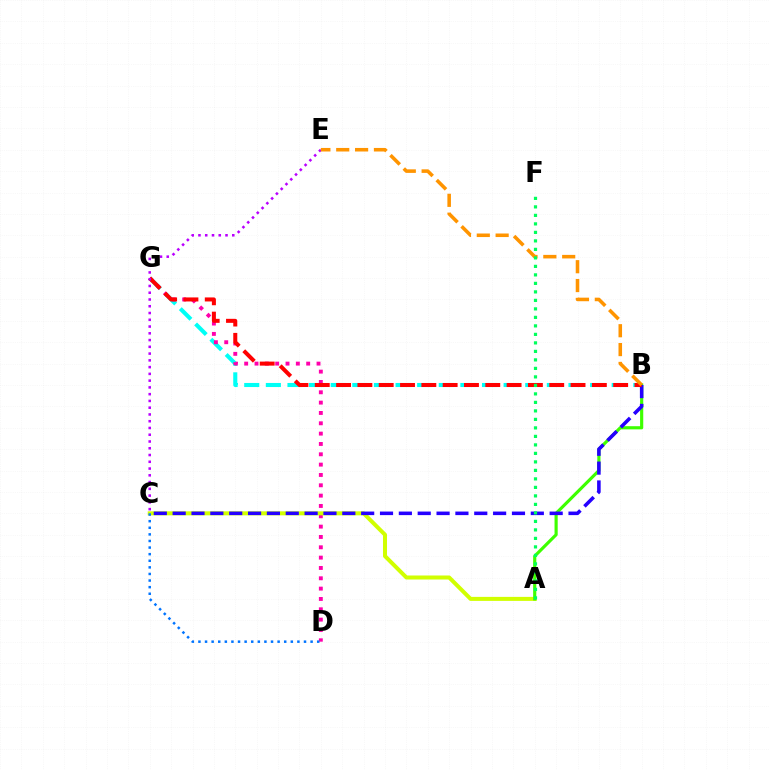{('B', 'G'): [{'color': '#00fff6', 'line_style': 'dashed', 'thickness': 2.94}, {'color': '#ff0000', 'line_style': 'dashed', 'thickness': 2.9}], ('D', 'G'): [{'color': '#ff00ac', 'line_style': 'dotted', 'thickness': 2.81}], ('A', 'C'): [{'color': '#d1ff00', 'line_style': 'solid', 'thickness': 2.89}], ('A', 'B'): [{'color': '#3dff00', 'line_style': 'solid', 'thickness': 2.27}], ('B', 'C'): [{'color': '#2500ff', 'line_style': 'dashed', 'thickness': 2.56}], ('C', 'E'): [{'color': '#b900ff', 'line_style': 'dotted', 'thickness': 1.84}], ('B', 'E'): [{'color': '#ff9400', 'line_style': 'dashed', 'thickness': 2.56}], ('A', 'F'): [{'color': '#00ff5c', 'line_style': 'dotted', 'thickness': 2.31}], ('C', 'D'): [{'color': '#0074ff', 'line_style': 'dotted', 'thickness': 1.79}]}